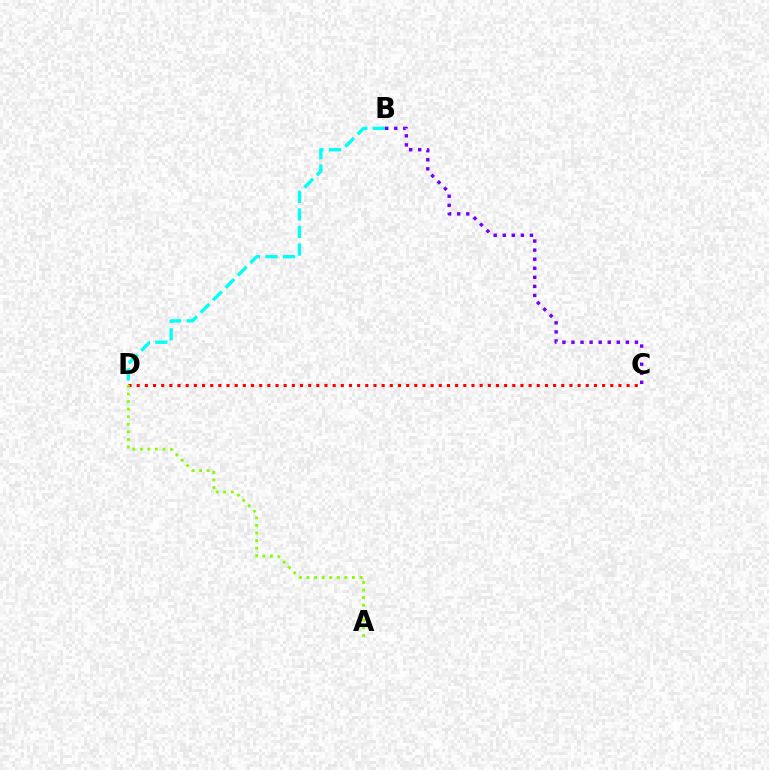{('B', 'C'): [{'color': '#7200ff', 'line_style': 'dotted', 'thickness': 2.46}], ('B', 'D'): [{'color': '#00fff6', 'line_style': 'dashed', 'thickness': 2.39}], ('C', 'D'): [{'color': '#ff0000', 'line_style': 'dotted', 'thickness': 2.22}], ('A', 'D'): [{'color': '#84ff00', 'line_style': 'dotted', 'thickness': 2.06}]}